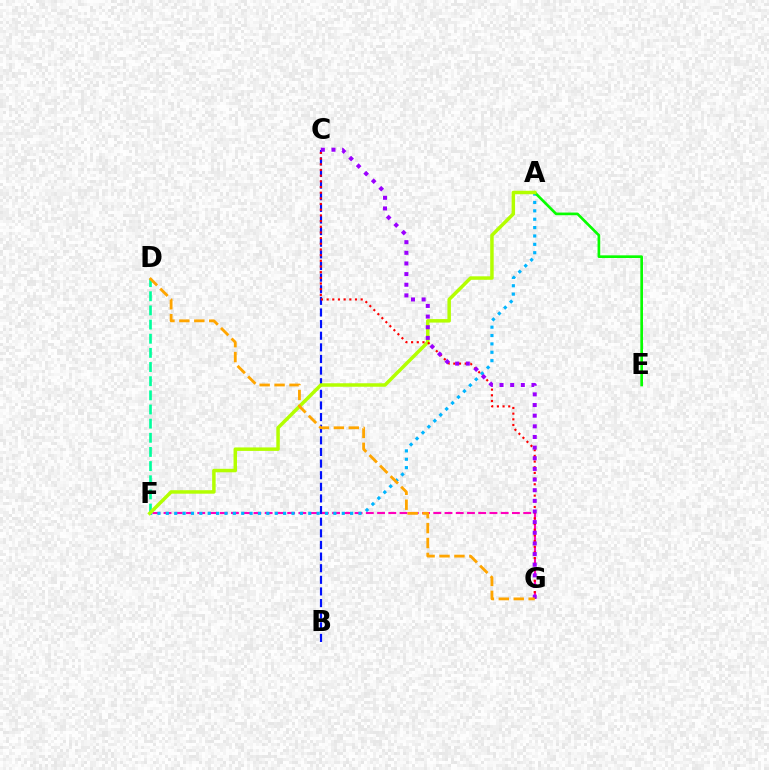{('F', 'G'): [{'color': '#ff00bd', 'line_style': 'dashed', 'thickness': 1.53}], ('A', 'F'): [{'color': '#00b5ff', 'line_style': 'dotted', 'thickness': 2.28}, {'color': '#b3ff00', 'line_style': 'solid', 'thickness': 2.51}], ('D', 'F'): [{'color': '#00ff9d', 'line_style': 'dashed', 'thickness': 1.92}], ('B', 'C'): [{'color': '#0010ff', 'line_style': 'dashed', 'thickness': 1.58}], ('A', 'E'): [{'color': '#08ff00', 'line_style': 'solid', 'thickness': 1.92}], ('C', 'G'): [{'color': '#ff0000', 'line_style': 'dotted', 'thickness': 1.54}, {'color': '#9b00ff', 'line_style': 'dotted', 'thickness': 2.89}], ('D', 'G'): [{'color': '#ffa500', 'line_style': 'dashed', 'thickness': 2.03}]}